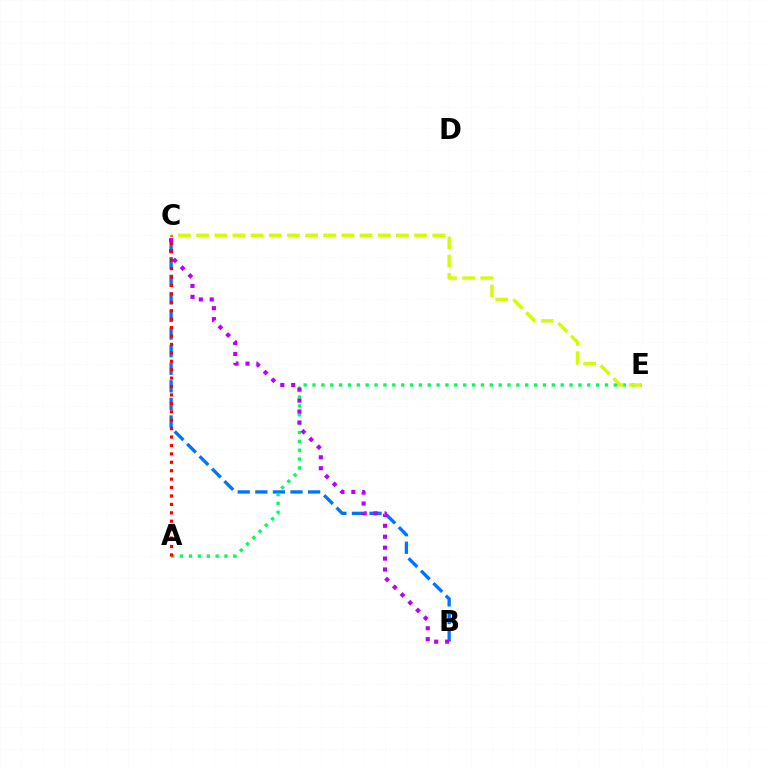{('B', 'C'): [{'color': '#0074ff', 'line_style': 'dashed', 'thickness': 2.39}, {'color': '#b900ff', 'line_style': 'dotted', 'thickness': 2.97}], ('A', 'E'): [{'color': '#00ff5c', 'line_style': 'dotted', 'thickness': 2.41}], ('C', 'E'): [{'color': '#d1ff00', 'line_style': 'dashed', 'thickness': 2.47}], ('A', 'C'): [{'color': '#ff0000', 'line_style': 'dotted', 'thickness': 2.29}]}